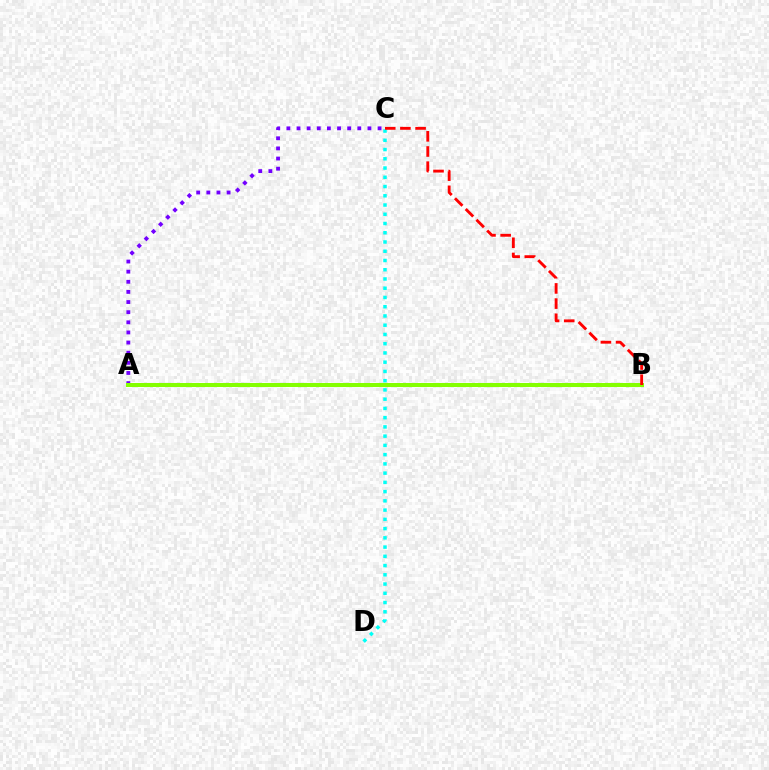{('C', 'D'): [{'color': '#00fff6', 'line_style': 'dotted', 'thickness': 2.51}], ('A', 'C'): [{'color': '#7200ff', 'line_style': 'dotted', 'thickness': 2.75}], ('A', 'B'): [{'color': '#84ff00', 'line_style': 'solid', 'thickness': 2.89}], ('B', 'C'): [{'color': '#ff0000', 'line_style': 'dashed', 'thickness': 2.06}]}